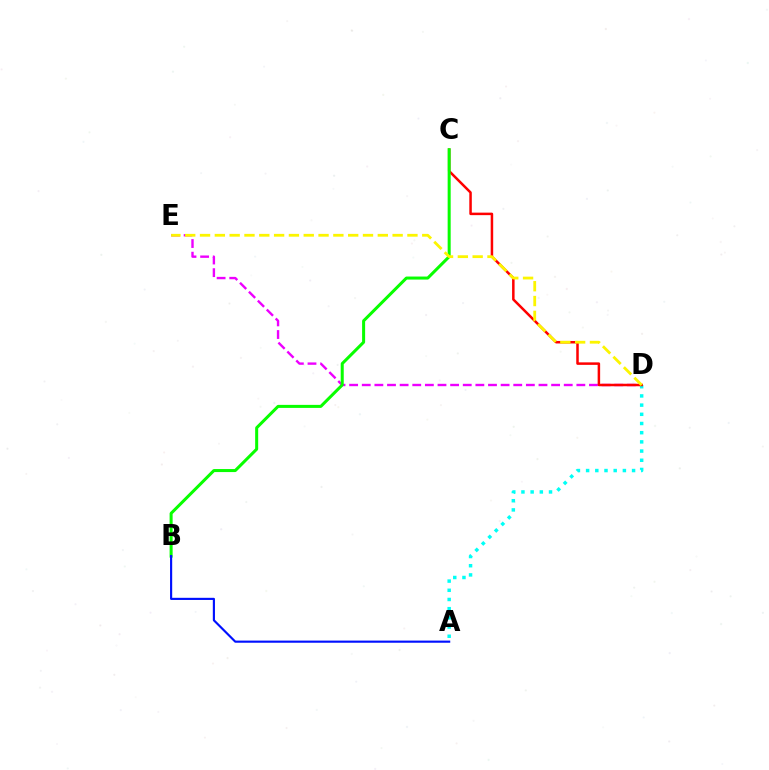{('D', 'E'): [{'color': '#ee00ff', 'line_style': 'dashed', 'thickness': 1.71}, {'color': '#fcf500', 'line_style': 'dashed', 'thickness': 2.01}], ('A', 'D'): [{'color': '#00fff6', 'line_style': 'dotted', 'thickness': 2.5}], ('C', 'D'): [{'color': '#ff0000', 'line_style': 'solid', 'thickness': 1.8}], ('B', 'C'): [{'color': '#08ff00', 'line_style': 'solid', 'thickness': 2.18}], ('A', 'B'): [{'color': '#0010ff', 'line_style': 'solid', 'thickness': 1.55}]}